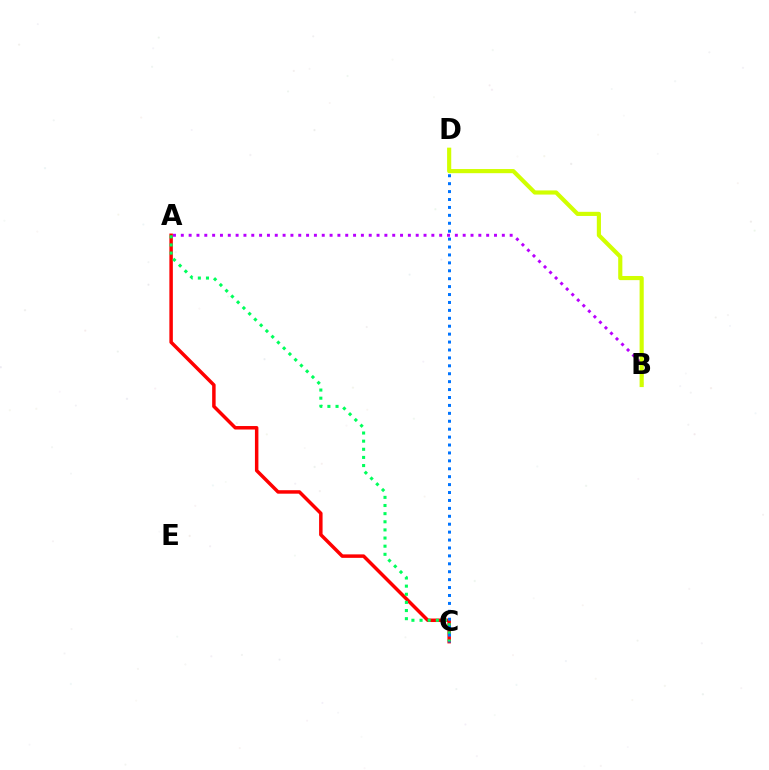{('A', 'C'): [{'color': '#ff0000', 'line_style': 'solid', 'thickness': 2.51}, {'color': '#00ff5c', 'line_style': 'dotted', 'thickness': 2.21}], ('A', 'B'): [{'color': '#b900ff', 'line_style': 'dotted', 'thickness': 2.13}], ('C', 'D'): [{'color': '#0074ff', 'line_style': 'dotted', 'thickness': 2.15}], ('B', 'D'): [{'color': '#d1ff00', 'line_style': 'solid', 'thickness': 2.98}]}